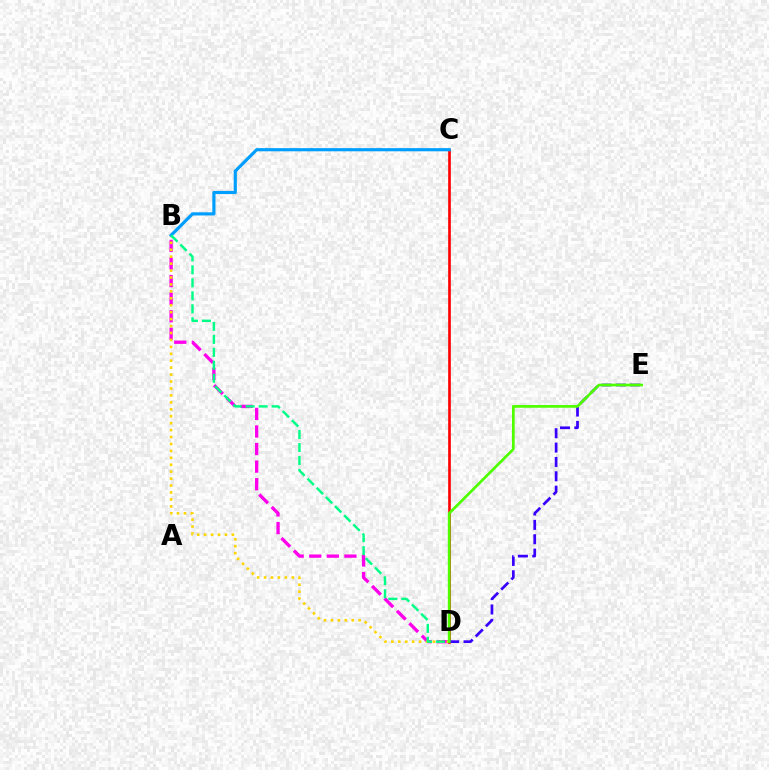{('C', 'D'): [{'color': '#ff0000', 'line_style': 'solid', 'thickness': 1.92}], ('B', 'D'): [{'color': '#ff00ed', 'line_style': 'dashed', 'thickness': 2.39}, {'color': '#ffd500', 'line_style': 'dotted', 'thickness': 1.88}, {'color': '#00ff86', 'line_style': 'dashed', 'thickness': 1.76}], ('D', 'E'): [{'color': '#3700ff', 'line_style': 'dashed', 'thickness': 1.95}, {'color': '#4fff00', 'line_style': 'solid', 'thickness': 1.96}], ('B', 'C'): [{'color': '#009eff', 'line_style': 'solid', 'thickness': 2.28}]}